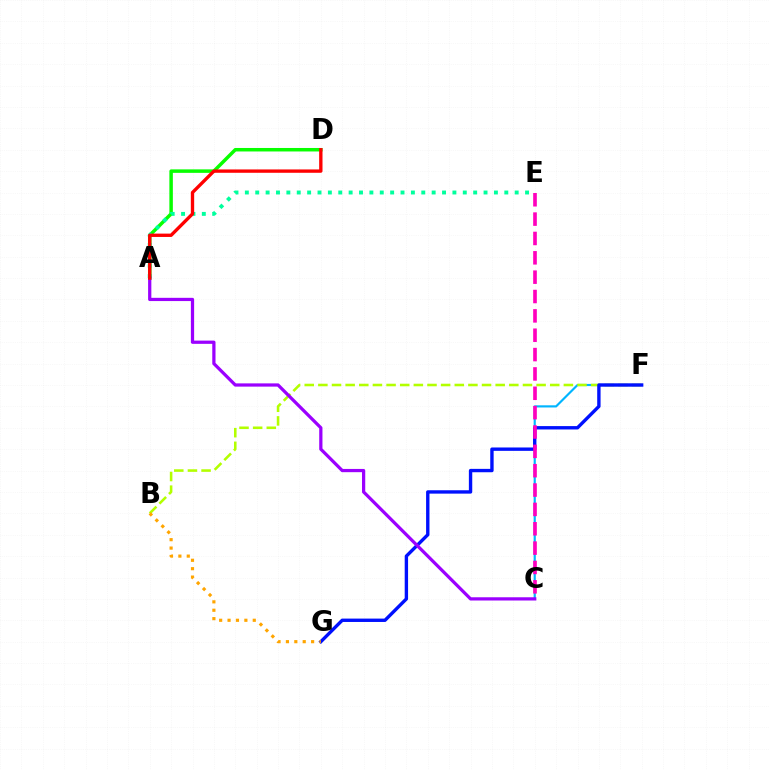{('C', 'F'): [{'color': '#00b5ff', 'line_style': 'solid', 'thickness': 1.55}], ('A', 'D'): [{'color': '#08ff00', 'line_style': 'solid', 'thickness': 2.51}, {'color': '#ff0000', 'line_style': 'solid', 'thickness': 2.41}], ('B', 'F'): [{'color': '#b3ff00', 'line_style': 'dashed', 'thickness': 1.85}], ('F', 'G'): [{'color': '#0010ff', 'line_style': 'solid', 'thickness': 2.43}], ('C', 'E'): [{'color': '#ff00bd', 'line_style': 'dashed', 'thickness': 2.63}], ('A', 'E'): [{'color': '#00ff9d', 'line_style': 'dotted', 'thickness': 2.82}], ('A', 'C'): [{'color': '#9b00ff', 'line_style': 'solid', 'thickness': 2.33}], ('B', 'G'): [{'color': '#ffa500', 'line_style': 'dotted', 'thickness': 2.28}]}